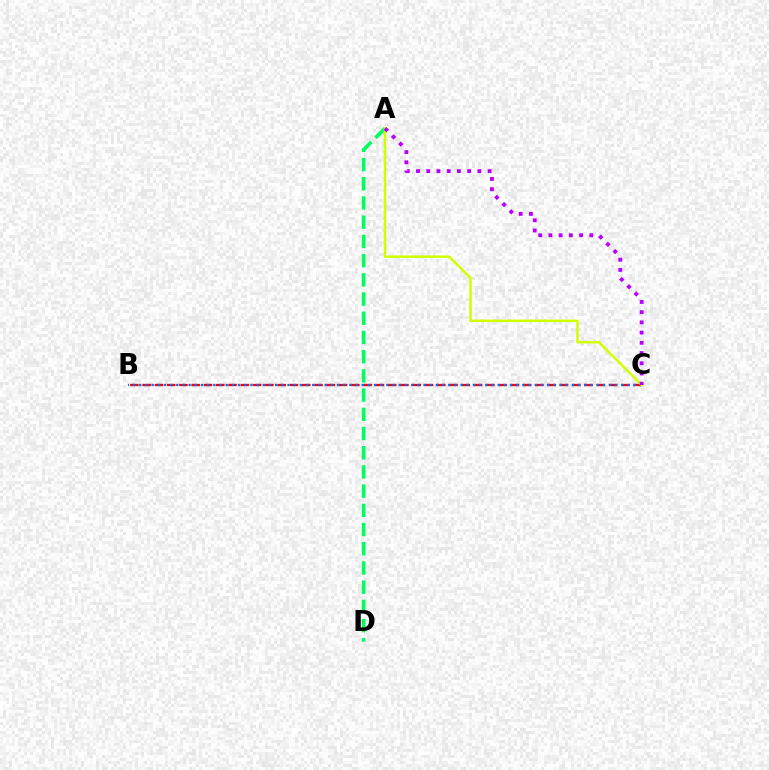{('B', 'C'): [{'color': '#ff0000', 'line_style': 'dashed', 'thickness': 1.67}, {'color': '#0074ff', 'line_style': 'dotted', 'thickness': 1.68}], ('A', 'D'): [{'color': '#00ff5c', 'line_style': 'dashed', 'thickness': 2.61}], ('A', 'C'): [{'color': '#d1ff00', 'line_style': 'solid', 'thickness': 1.79}, {'color': '#b900ff', 'line_style': 'dotted', 'thickness': 2.78}]}